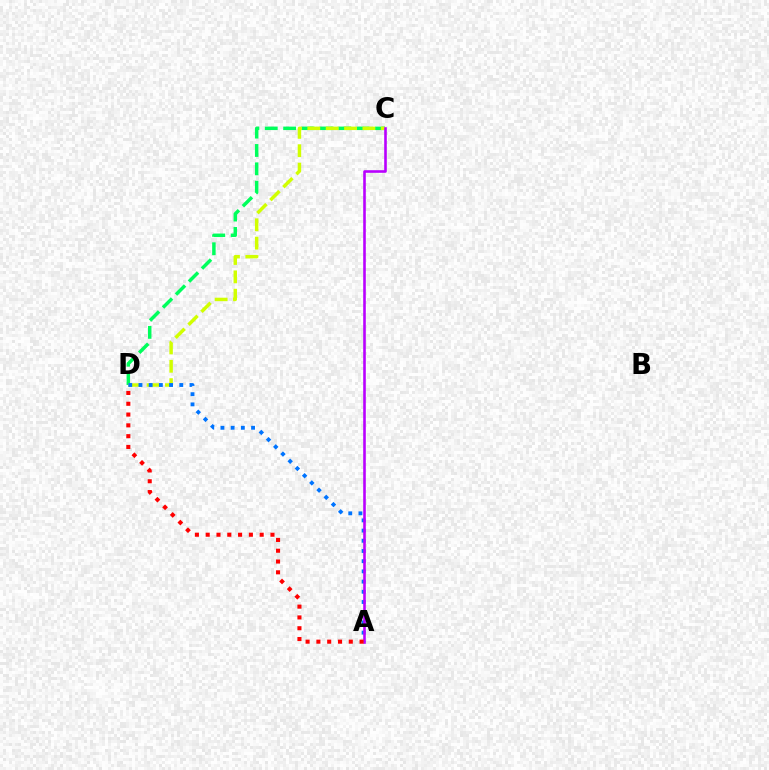{('C', 'D'): [{'color': '#00ff5c', 'line_style': 'dashed', 'thickness': 2.49}, {'color': '#d1ff00', 'line_style': 'dashed', 'thickness': 2.49}], ('A', 'D'): [{'color': '#0074ff', 'line_style': 'dotted', 'thickness': 2.77}, {'color': '#ff0000', 'line_style': 'dotted', 'thickness': 2.93}], ('A', 'C'): [{'color': '#b900ff', 'line_style': 'solid', 'thickness': 1.87}]}